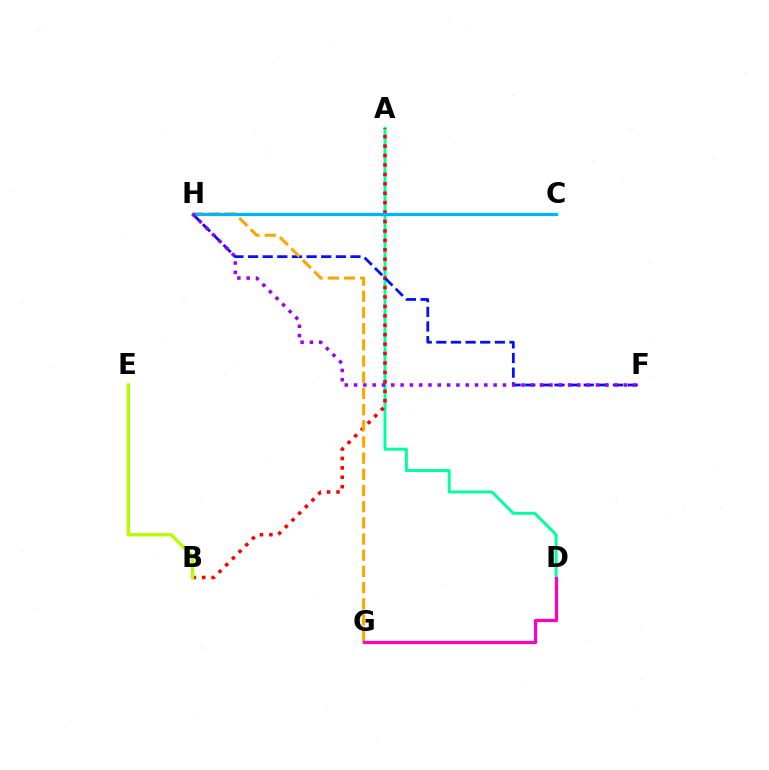{('A', 'D'): [{'color': '#00ff9d', 'line_style': 'solid', 'thickness': 2.11}], ('C', 'H'): [{'color': '#08ff00', 'line_style': 'dashed', 'thickness': 2.13}, {'color': '#00b5ff', 'line_style': 'solid', 'thickness': 2.31}], ('A', 'B'): [{'color': '#ff0000', 'line_style': 'dotted', 'thickness': 2.56}], ('F', 'H'): [{'color': '#0010ff', 'line_style': 'dashed', 'thickness': 1.99}, {'color': '#9b00ff', 'line_style': 'dotted', 'thickness': 2.53}], ('G', 'H'): [{'color': '#ffa500', 'line_style': 'dashed', 'thickness': 2.2}], ('D', 'G'): [{'color': '#ff00bd', 'line_style': 'solid', 'thickness': 2.34}], ('B', 'E'): [{'color': '#b3ff00', 'line_style': 'solid', 'thickness': 2.44}]}